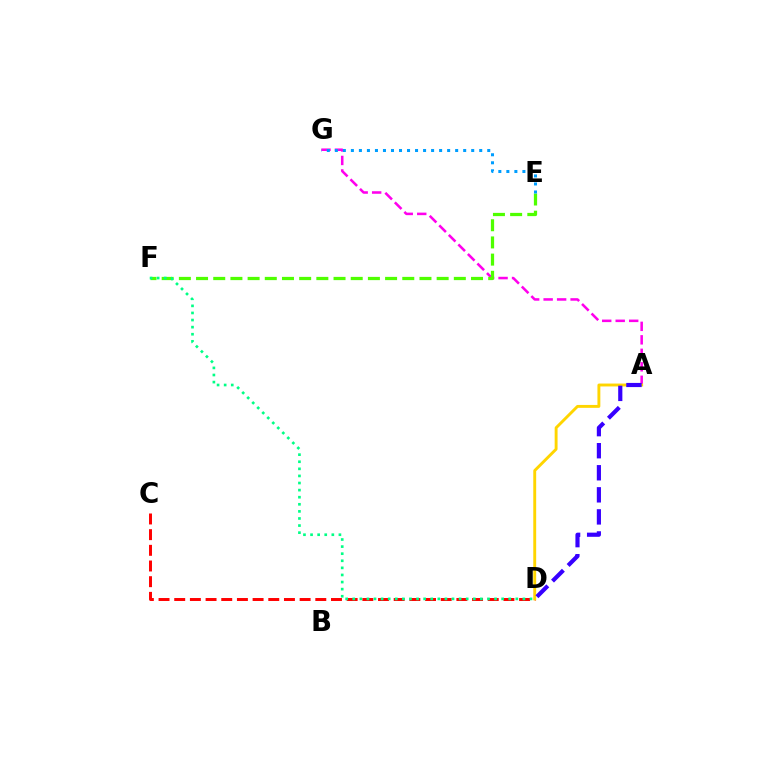{('A', 'G'): [{'color': '#ff00ed', 'line_style': 'dashed', 'thickness': 1.83}], ('E', 'F'): [{'color': '#4fff00', 'line_style': 'dashed', 'thickness': 2.33}], ('C', 'D'): [{'color': '#ff0000', 'line_style': 'dashed', 'thickness': 2.13}], ('A', 'D'): [{'color': '#ffd500', 'line_style': 'solid', 'thickness': 2.09}, {'color': '#3700ff', 'line_style': 'dashed', 'thickness': 3.0}], ('E', 'G'): [{'color': '#009eff', 'line_style': 'dotted', 'thickness': 2.18}], ('D', 'F'): [{'color': '#00ff86', 'line_style': 'dotted', 'thickness': 1.93}]}